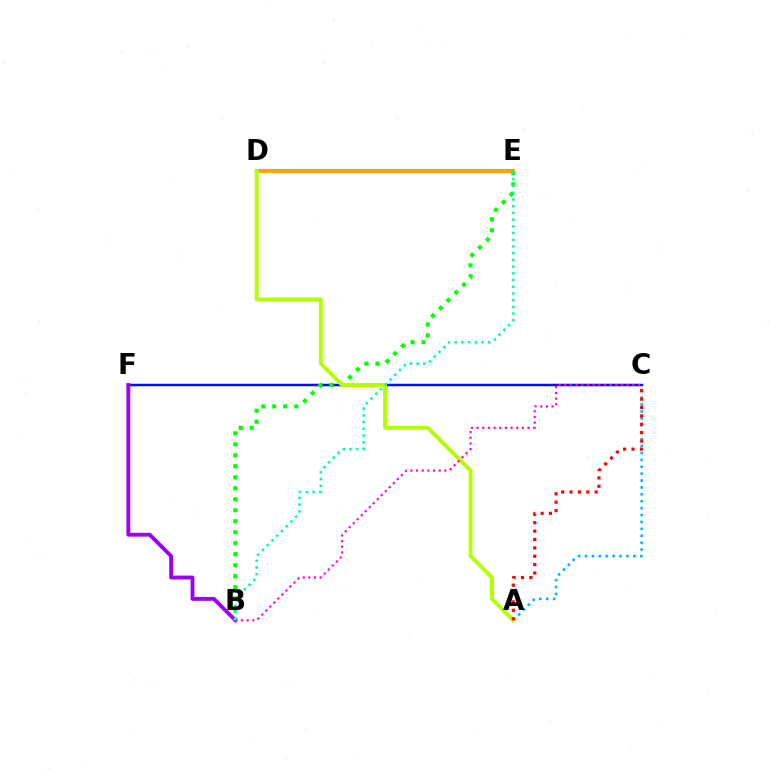{('C', 'F'): [{'color': '#0010ff', 'line_style': 'solid', 'thickness': 1.8}], ('B', 'F'): [{'color': '#9b00ff', 'line_style': 'solid', 'thickness': 2.78}], ('D', 'E'): [{'color': '#ffa500', 'line_style': 'solid', 'thickness': 2.97}], ('B', 'E'): [{'color': '#08ff00', 'line_style': 'dotted', 'thickness': 2.99}, {'color': '#00ff9d', 'line_style': 'dotted', 'thickness': 1.82}], ('A', 'C'): [{'color': '#00b5ff', 'line_style': 'dotted', 'thickness': 1.88}, {'color': '#ff0000', 'line_style': 'dotted', 'thickness': 2.28}], ('A', 'D'): [{'color': '#b3ff00', 'line_style': 'solid', 'thickness': 2.8}], ('B', 'C'): [{'color': '#ff00bd', 'line_style': 'dotted', 'thickness': 1.54}]}